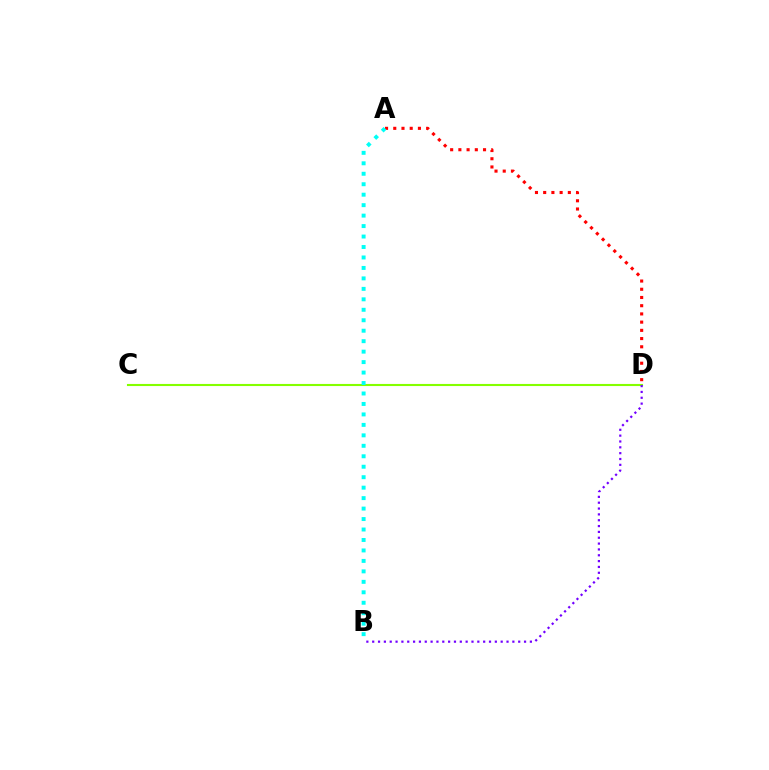{('C', 'D'): [{'color': '#84ff00', 'line_style': 'solid', 'thickness': 1.52}], ('A', 'D'): [{'color': '#ff0000', 'line_style': 'dotted', 'thickness': 2.23}], ('A', 'B'): [{'color': '#00fff6', 'line_style': 'dotted', 'thickness': 2.84}], ('B', 'D'): [{'color': '#7200ff', 'line_style': 'dotted', 'thickness': 1.59}]}